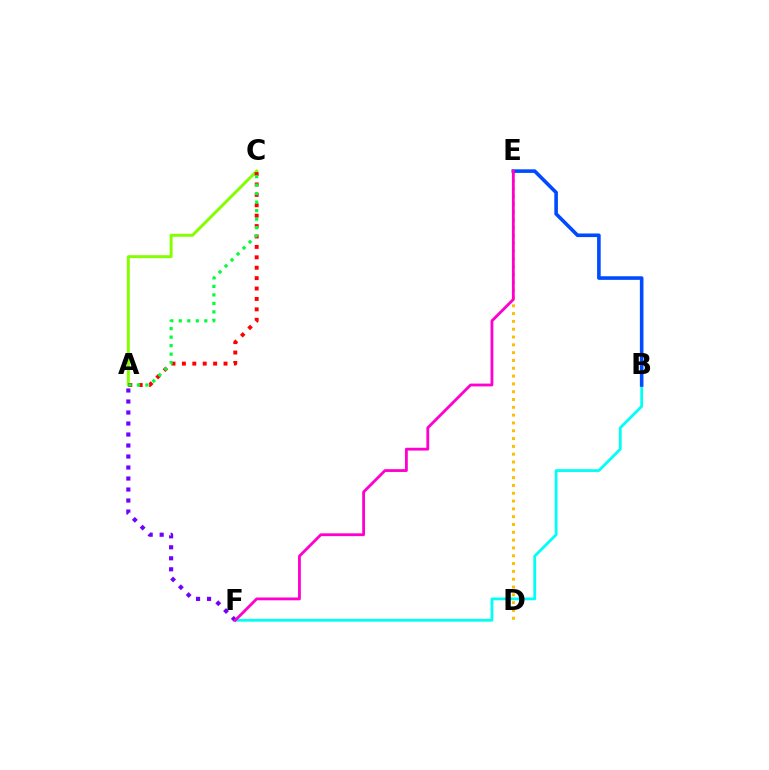{('B', 'F'): [{'color': '#00fff6', 'line_style': 'solid', 'thickness': 2.0}], ('A', 'F'): [{'color': '#7200ff', 'line_style': 'dotted', 'thickness': 2.99}], ('D', 'E'): [{'color': '#ffbd00', 'line_style': 'dotted', 'thickness': 2.12}], ('A', 'C'): [{'color': '#84ff00', 'line_style': 'solid', 'thickness': 2.13}, {'color': '#ff0000', 'line_style': 'dotted', 'thickness': 2.83}, {'color': '#00ff39', 'line_style': 'dotted', 'thickness': 2.31}], ('B', 'E'): [{'color': '#004bff', 'line_style': 'solid', 'thickness': 2.59}], ('E', 'F'): [{'color': '#ff00cf', 'line_style': 'solid', 'thickness': 2.02}]}